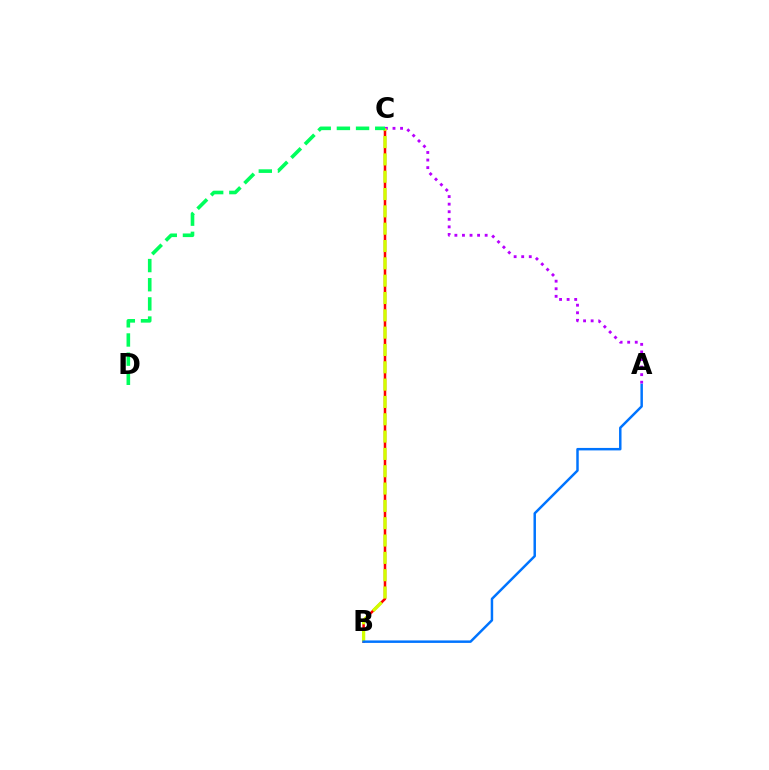{('B', 'C'): [{'color': '#ff0000', 'line_style': 'solid', 'thickness': 1.83}, {'color': '#d1ff00', 'line_style': 'dashed', 'thickness': 2.35}], ('A', 'C'): [{'color': '#b900ff', 'line_style': 'dotted', 'thickness': 2.06}], ('C', 'D'): [{'color': '#00ff5c', 'line_style': 'dashed', 'thickness': 2.6}], ('A', 'B'): [{'color': '#0074ff', 'line_style': 'solid', 'thickness': 1.78}]}